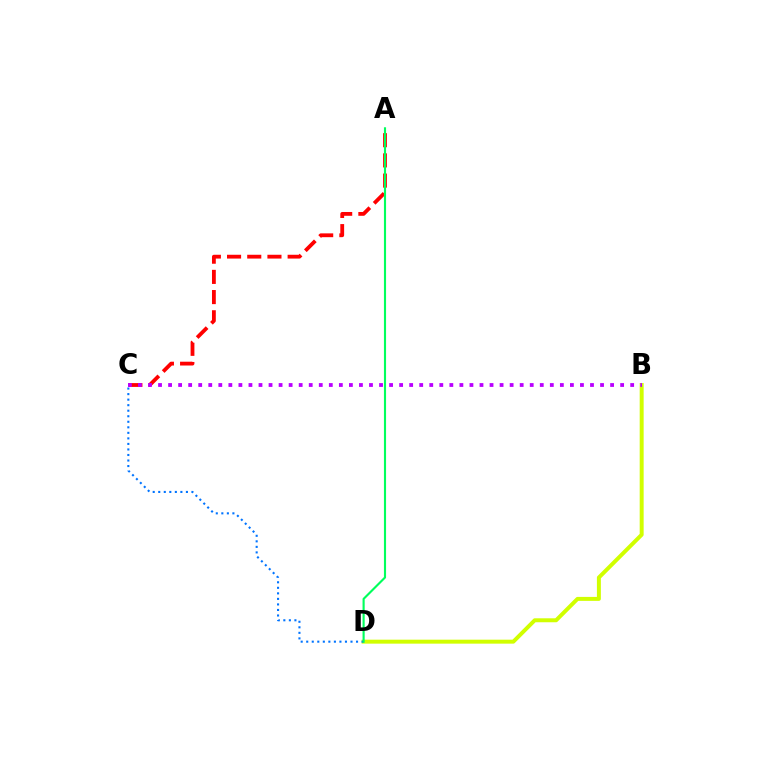{('A', 'C'): [{'color': '#ff0000', 'line_style': 'dashed', 'thickness': 2.74}], ('B', 'D'): [{'color': '#d1ff00', 'line_style': 'solid', 'thickness': 2.85}], ('C', 'D'): [{'color': '#0074ff', 'line_style': 'dotted', 'thickness': 1.5}], ('A', 'D'): [{'color': '#00ff5c', 'line_style': 'solid', 'thickness': 1.53}], ('B', 'C'): [{'color': '#b900ff', 'line_style': 'dotted', 'thickness': 2.73}]}